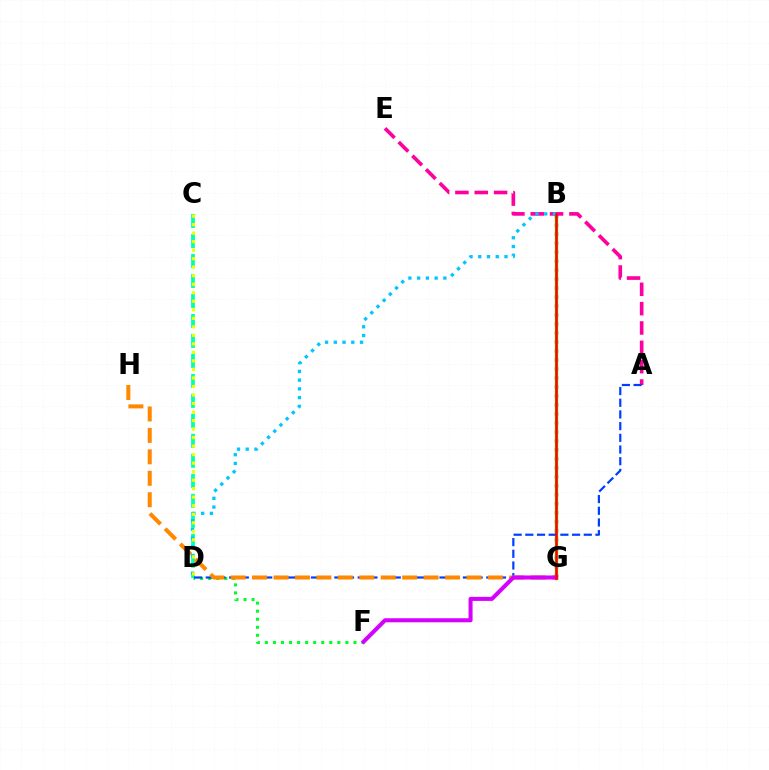{('B', 'G'): [{'color': '#4f00ff', 'line_style': 'dotted', 'thickness': 2.44}, {'color': '#66ff00', 'line_style': 'solid', 'thickness': 2.49}, {'color': '#ff0000', 'line_style': 'solid', 'thickness': 1.82}], ('D', 'F'): [{'color': '#00ff27', 'line_style': 'dotted', 'thickness': 2.19}], ('A', 'E'): [{'color': '#ff00a0', 'line_style': 'dashed', 'thickness': 2.63}], ('C', 'D'): [{'color': '#00ffaf', 'line_style': 'dashed', 'thickness': 2.72}, {'color': '#eeff00', 'line_style': 'dotted', 'thickness': 2.31}], ('A', 'D'): [{'color': '#003fff', 'line_style': 'dashed', 'thickness': 1.59}], ('G', 'H'): [{'color': '#ff8800', 'line_style': 'dashed', 'thickness': 2.91}], ('F', 'G'): [{'color': '#d600ff', 'line_style': 'solid', 'thickness': 2.91}], ('B', 'D'): [{'color': '#00c7ff', 'line_style': 'dotted', 'thickness': 2.38}]}